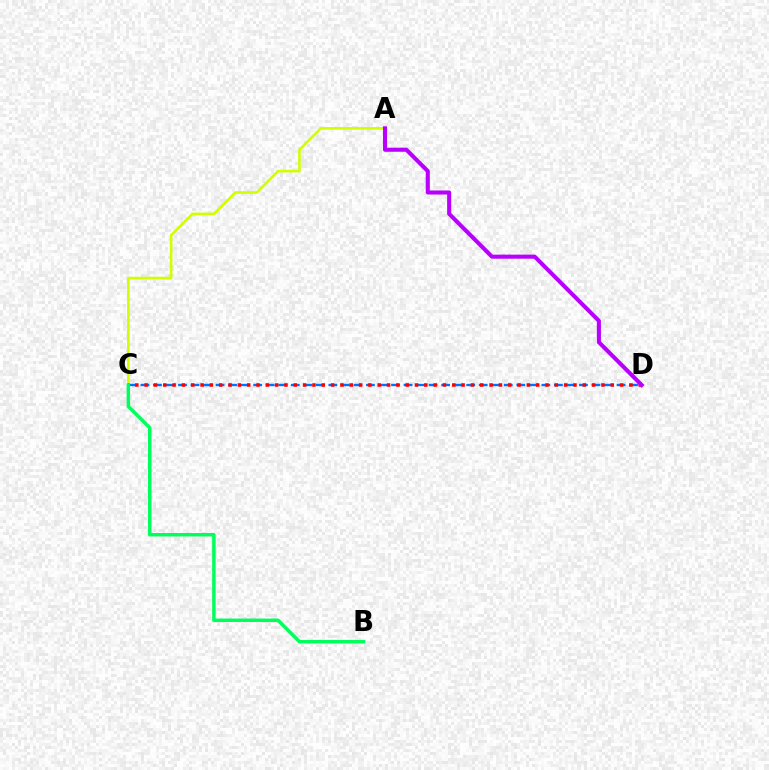{('A', 'C'): [{'color': '#d1ff00', 'line_style': 'solid', 'thickness': 1.89}], ('C', 'D'): [{'color': '#0074ff', 'line_style': 'dashed', 'thickness': 1.7}, {'color': '#ff0000', 'line_style': 'dotted', 'thickness': 2.53}], ('B', 'C'): [{'color': '#00ff5c', 'line_style': 'solid', 'thickness': 2.49}], ('A', 'D'): [{'color': '#b900ff', 'line_style': 'solid', 'thickness': 2.93}]}